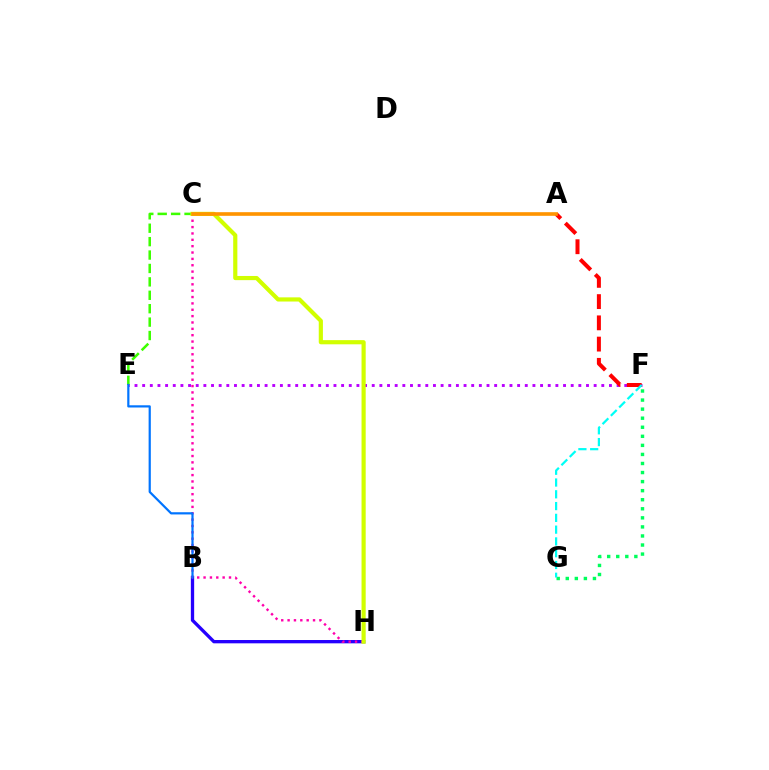{('B', 'H'): [{'color': '#2500ff', 'line_style': 'solid', 'thickness': 2.39}], ('E', 'F'): [{'color': '#b900ff', 'line_style': 'dotted', 'thickness': 2.08}], ('C', 'H'): [{'color': '#ff00ac', 'line_style': 'dotted', 'thickness': 1.73}, {'color': '#d1ff00', 'line_style': 'solid', 'thickness': 3.0}], ('F', 'G'): [{'color': '#00ff5c', 'line_style': 'dotted', 'thickness': 2.46}, {'color': '#00fff6', 'line_style': 'dashed', 'thickness': 1.6}], ('C', 'E'): [{'color': '#3dff00', 'line_style': 'dashed', 'thickness': 1.82}], ('A', 'F'): [{'color': '#ff0000', 'line_style': 'dashed', 'thickness': 2.89}], ('B', 'E'): [{'color': '#0074ff', 'line_style': 'solid', 'thickness': 1.59}], ('A', 'C'): [{'color': '#ff9400', 'line_style': 'solid', 'thickness': 2.62}]}